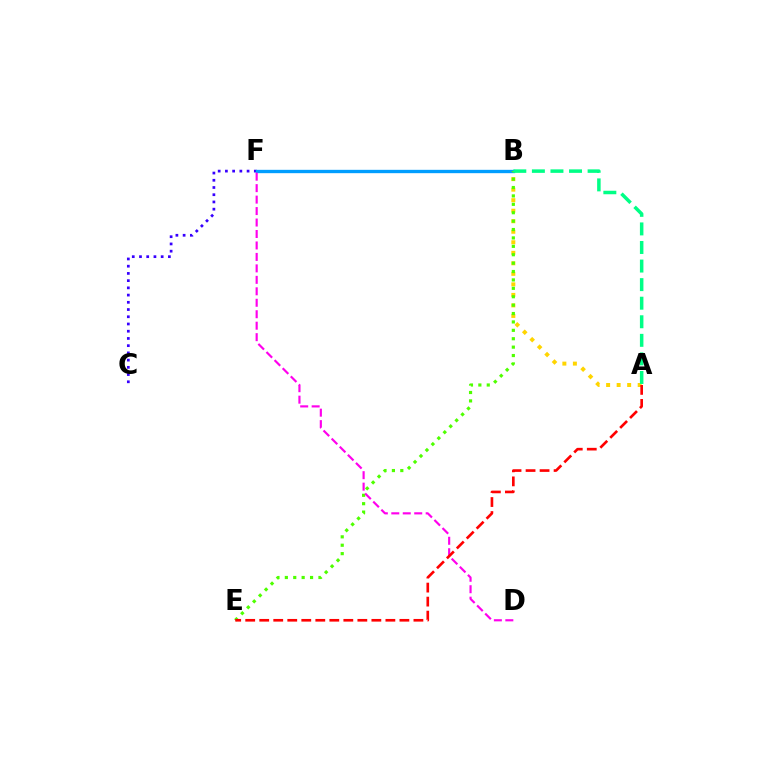{('C', 'F'): [{'color': '#3700ff', 'line_style': 'dotted', 'thickness': 1.96}], ('B', 'F'): [{'color': '#009eff', 'line_style': 'solid', 'thickness': 2.41}], ('A', 'B'): [{'color': '#ffd500', 'line_style': 'dotted', 'thickness': 2.86}, {'color': '#00ff86', 'line_style': 'dashed', 'thickness': 2.52}], ('B', 'E'): [{'color': '#4fff00', 'line_style': 'dotted', 'thickness': 2.28}], ('D', 'F'): [{'color': '#ff00ed', 'line_style': 'dashed', 'thickness': 1.56}], ('A', 'E'): [{'color': '#ff0000', 'line_style': 'dashed', 'thickness': 1.9}]}